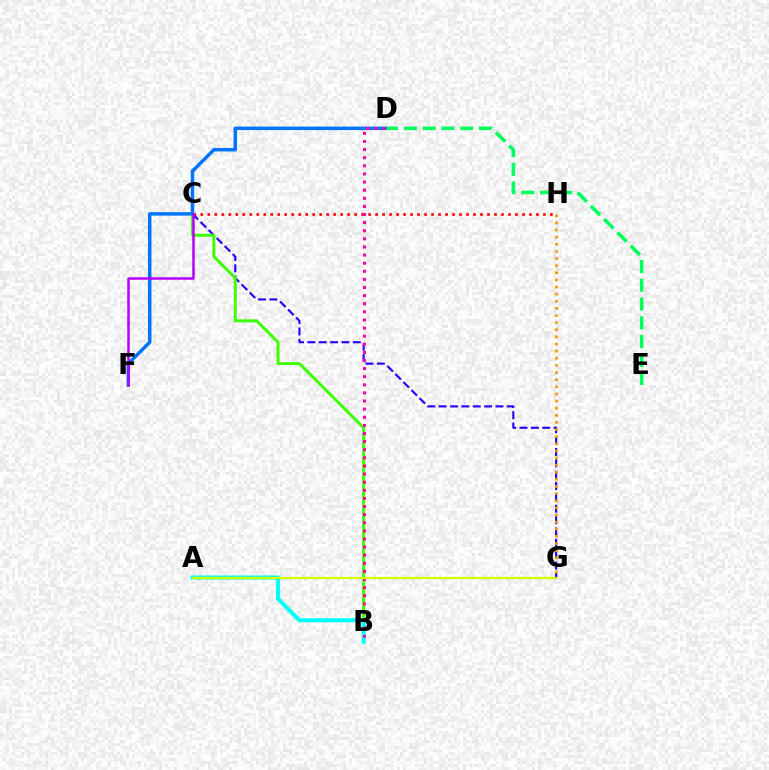{('C', 'H'): [{'color': '#ff0000', 'line_style': 'dotted', 'thickness': 1.9}], ('C', 'G'): [{'color': '#2500ff', 'line_style': 'dashed', 'thickness': 1.54}], ('D', 'E'): [{'color': '#00ff5c', 'line_style': 'dashed', 'thickness': 2.55}], ('B', 'C'): [{'color': '#3dff00', 'line_style': 'solid', 'thickness': 2.13}], ('D', 'F'): [{'color': '#0074ff', 'line_style': 'solid', 'thickness': 2.51}], ('A', 'B'): [{'color': '#00fff6', 'line_style': 'solid', 'thickness': 2.94}], ('C', 'F'): [{'color': '#b900ff', 'line_style': 'solid', 'thickness': 1.82}], ('B', 'D'): [{'color': '#ff00ac', 'line_style': 'dotted', 'thickness': 2.2}], ('A', 'G'): [{'color': '#d1ff00', 'line_style': 'solid', 'thickness': 1.6}], ('G', 'H'): [{'color': '#ff9400', 'line_style': 'dotted', 'thickness': 1.94}]}